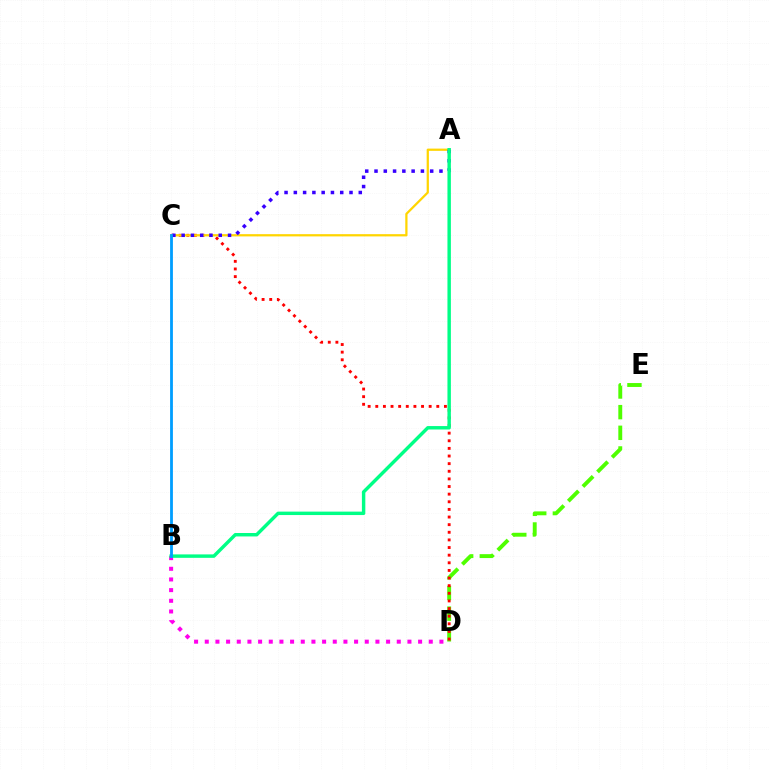{('B', 'D'): [{'color': '#ff00ed', 'line_style': 'dotted', 'thickness': 2.9}], ('D', 'E'): [{'color': '#4fff00', 'line_style': 'dashed', 'thickness': 2.81}], ('C', 'D'): [{'color': '#ff0000', 'line_style': 'dotted', 'thickness': 2.07}], ('A', 'C'): [{'color': '#ffd500', 'line_style': 'solid', 'thickness': 1.62}, {'color': '#3700ff', 'line_style': 'dotted', 'thickness': 2.52}], ('A', 'B'): [{'color': '#00ff86', 'line_style': 'solid', 'thickness': 2.47}], ('B', 'C'): [{'color': '#009eff', 'line_style': 'solid', 'thickness': 2.02}]}